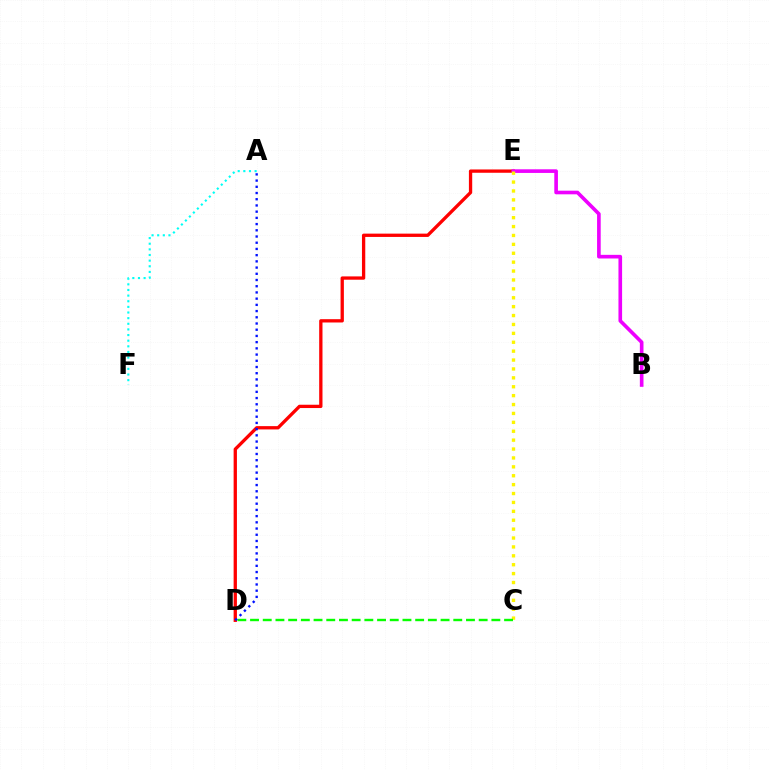{('A', 'F'): [{'color': '#00fff6', 'line_style': 'dotted', 'thickness': 1.53}], ('D', 'E'): [{'color': '#ff0000', 'line_style': 'solid', 'thickness': 2.38}], ('B', 'E'): [{'color': '#ee00ff', 'line_style': 'solid', 'thickness': 2.62}], ('C', 'E'): [{'color': '#fcf500', 'line_style': 'dotted', 'thickness': 2.42}], ('C', 'D'): [{'color': '#08ff00', 'line_style': 'dashed', 'thickness': 1.73}], ('A', 'D'): [{'color': '#0010ff', 'line_style': 'dotted', 'thickness': 1.69}]}